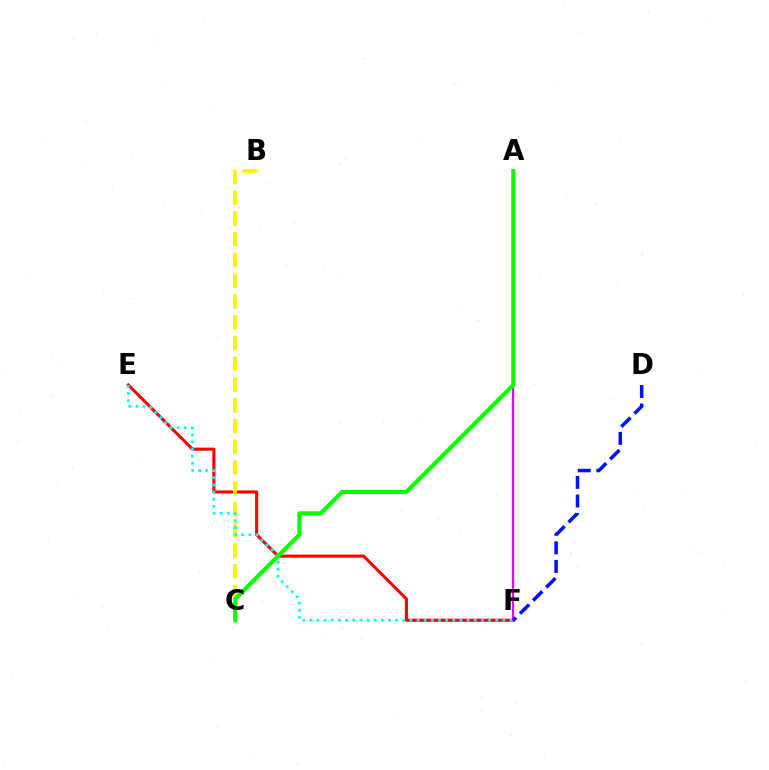{('E', 'F'): [{'color': '#ff0000', 'line_style': 'solid', 'thickness': 2.23}, {'color': '#00fff6', 'line_style': 'dotted', 'thickness': 1.94}], ('B', 'C'): [{'color': '#fcf500', 'line_style': 'dashed', 'thickness': 2.82}], ('A', 'F'): [{'color': '#ee00ff', 'line_style': 'solid', 'thickness': 1.62}], ('D', 'F'): [{'color': '#0010ff', 'line_style': 'dashed', 'thickness': 2.52}], ('A', 'C'): [{'color': '#08ff00', 'line_style': 'solid', 'thickness': 2.99}]}